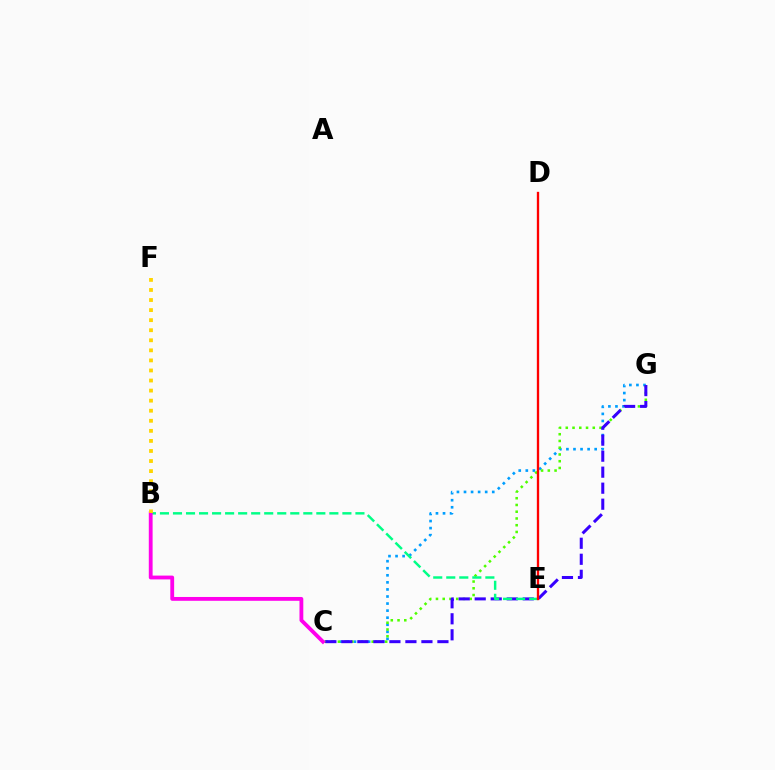{('C', 'G'): [{'color': '#009eff', 'line_style': 'dotted', 'thickness': 1.92}, {'color': '#4fff00', 'line_style': 'dotted', 'thickness': 1.83}, {'color': '#3700ff', 'line_style': 'dashed', 'thickness': 2.17}], ('B', 'E'): [{'color': '#00ff86', 'line_style': 'dashed', 'thickness': 1.77}], ('B', 'C'): [{'color': '#ff00ed', 'line_style': 'solid', 'thickness': 2.75}], ('D', 'E'): [{'color': '#ff0000', 'line_style': 'solid', 'thickness': 1.68}], ('B', 'F'): [{'color': '#ffd500', 'line_style': 'dotted', 'thickness': 2.73}]}